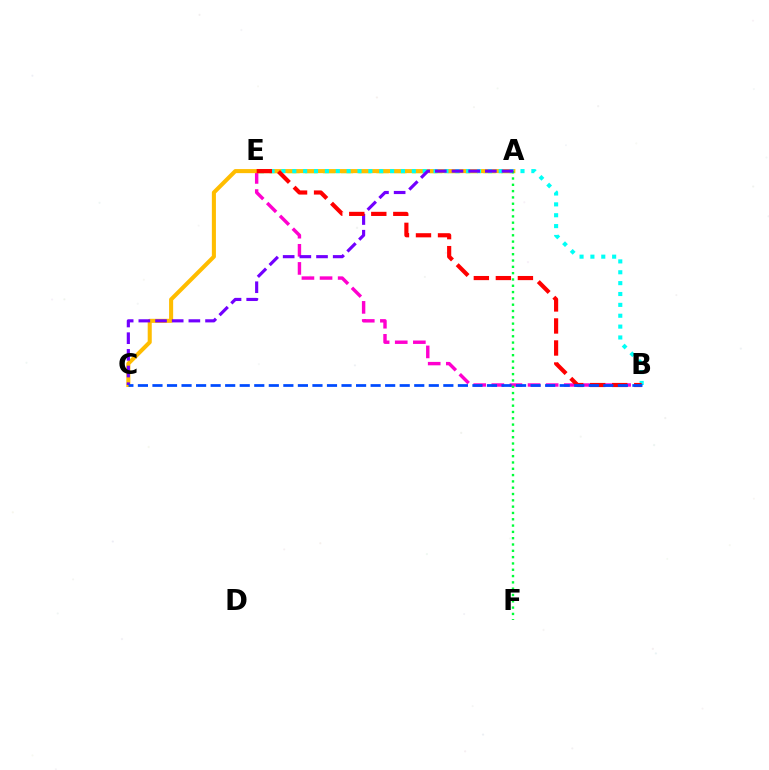{('B', 'E'): [{'color': '#ff00cf', 'line_style': 'dashed', 'thickness': 2.46}, {'color': '#00fff6', 'line_style': 'dotted', 'thickness': 2.95}, {'color': '#ff0000', 'line_style': 'dashed', 'thickness': 2.99}], ('A', 'E'): [{'color': '#84ff00', 'line_style': 'dashed', 'thickness': 2.42}], ('A', 'C'): [{'color': '#ffbd00', 'line_style': 'solid', 'thickness': 2.92}, {'color': '#7200ff', 'line_style': 'dashed', 'thickness': 2.27}], ('A', 'F'): [{'color': '#00ff39', 'line_style': 'dotted', 'thickness': 1.71}], ('B', 'C'): [{'color': '#004bff', 'line_style': 'dashed', 'thickness': 1.98}]}